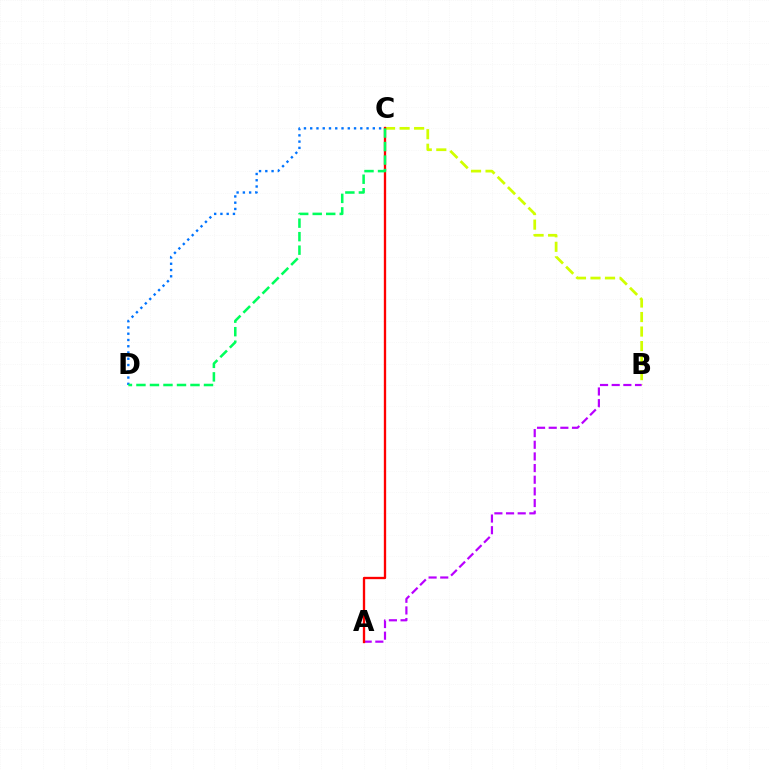{('C', 'D'): [{'color': '#0074ff', 'line_style': 'dotted', 'thickness': 1.7}, {'color': '#00ff5c', 'line_style': 'dashed', 'thickness': 1.84}], ('B', 'C'): [{'color': '#d1ff00', 'line_style': 'dashed', 'thickness': 1.97}], ('A', 'B'): [{'color': '#b900ff', 'line_style': 'dashed', 'thickness': 1.58}], ('A', 'C'): [{'color': '#ff0000', 'line_style': 'solid', 'thickness': 1.67}]}